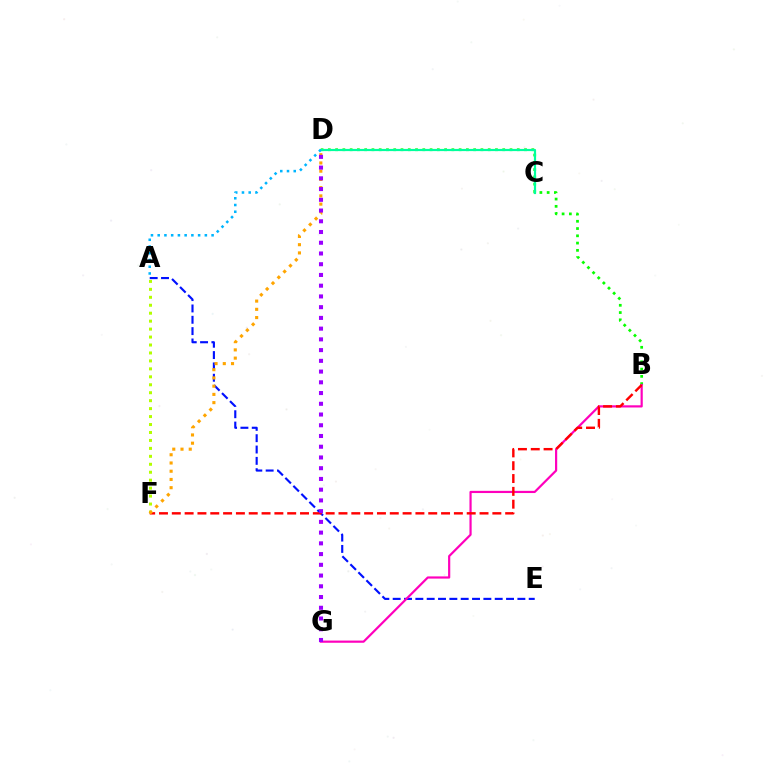{('A', 'E'): [{'color': '#0010ff', 'line_style': 'dashed', 'thickness': 1.54}], ('B', 'D'): [{'color': '#08ff00', 'line_style': 'dotted', 'thickness': 1.97}], ('B', 'G'): [{'color': '#ff00bd', 'line_style': 'solid', 'thickness': 1.58}], ('C', 'D'): [{'color': '#00ff9d', 'line_style': 'solid', 'thickness': 1.57}], ('A', 'D'): [{'color': '#00b5ff', 'line_style': 'dotted', 'thickness': 1.83}], ('A', 'F'): [{'color': '#b3ff00', 'line_style': 'dotted', 'thickness': 2.16}], ('B', 'F'): [{'color': '#ff0000', 'line_style': 'dashed', 'thickness': 1.74}], ('D', 'F'): [{'color': '#ffa500', 'line_style': 'dotted', 'thickness': 2.24}], ('D', 'G'): [{'color': '#9b00ff', 'line_style': 'dotted', 'thickness': 2.92}]}